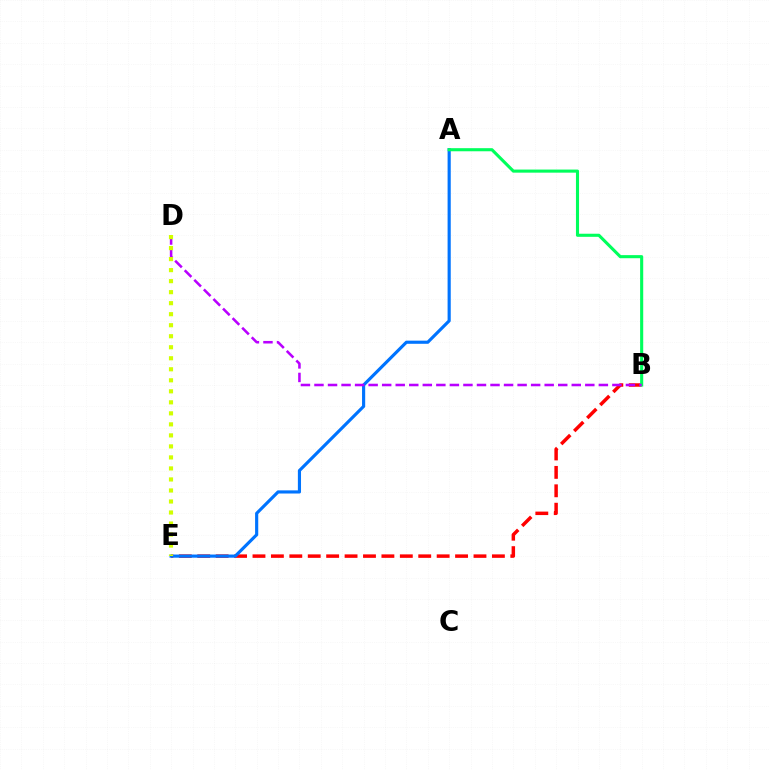{('B', 'E'): [{'color': '#ff0000', 'line_style': 'dashed', 'thickness': 2.5}], ('A', 'E'): [{'color': '#0074ff', 'line_style': 'solid', 'thickness': 2.27}], ('A', 'B'): [{'color': '#00ff5c', 'line_style': 'solid', 'thickness': 2.23}], ('B', 'D'): [{'color': '#b900ff', 'line_style': 'dashed', 'thickness': 1.84}], ('D', 'E'): [{'color': '#d1ff00', 'line_style': 'dotted', 'thickness': 2.99}]}